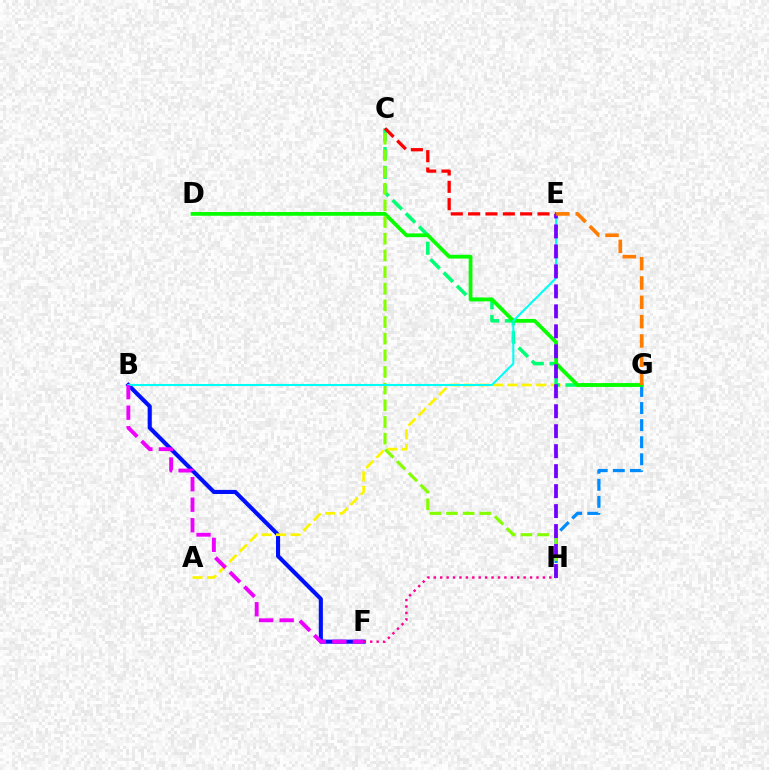{('B', 'F'): [{'color': '#0010ff', 'line_style': 'solid', 'thickness': 2.95}, {'color': '#ee00ff', 'line_style': 'dashed', 'thickness': 2.79}], ('A', 'G'): [{'color': '#fcf500', 'line_style': 'dashed', 'thickness': 1.97}], ('C', 'G'): [{'color': '#00ff74', 'line_style': 'dashed', 'thickness': 2.54}], ('G', 'H'): [{'color': '#008cff', 'line_style': 'dashed', 'thickness': 2.32}], ('D', 'G'): [{'color': '#08ff00', 'line_style': 'solid', 'thickness': 2.71}], ('C', 'H'): [{'color': '#84ff00', 'line_style': 'dashed', 'thickness': 2.26}], ('B', 'E'): [{'color': '#00fff6', 'line_style': 'solid', 'thickness': 1.5}], ('E', 'H'): [{'color': '#7200ff', 'line_style': 'dashed', 'thickness': 2.71}], ('E', 'G'): [{'color': '#ff7c00', 'line_style': 'dashed', 'thickness': 2.63}], ('C', 'E'): [{'color': '#ff0000', 'line_style': 'dashed', 'thickness': 2.36}], ('F', 'H'): [{'color': '#ff0094', 'line_style': 'dotted', 'thickness': 1.74}]}